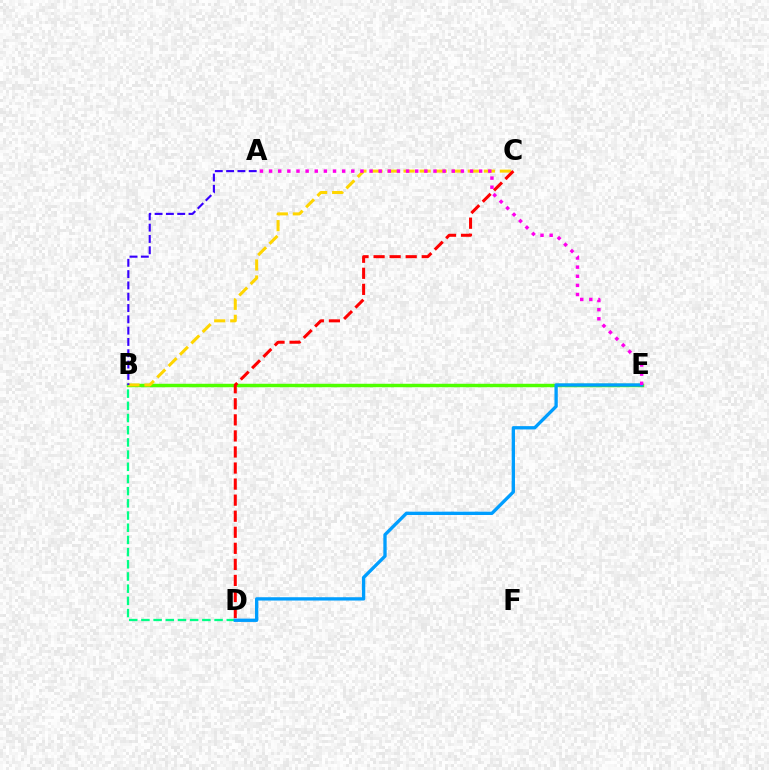{('B', 'E'): [{'color': '#4fff00', 'line_style': 'solid', 'thickness': 2.49}], ('B', 'D'): [{'color': '#00ff86', 'line_style': 'dashed', 'thickness': 1.66}], ('B', 'C'): [{'color': '#ffd500', 'line_style': 'dashed', 'thickness': 2.18}], ('D', 'E'): [{'color': '#009eff', 'line_style': 'solid', 'thickness': 2.39}], ('A', 'B'): [{'color': '#3700ff', 'line_style': 'dashed', 'thickness': 1.54}], ('C', 'D'): [{'color': '#ff0000', 'line_style': 'dashed', 'thickness': 2.18}], ('A', 'E'): [{'color': '#ff00ed', 'line_style': 'dotted', 'thickness': 2.48}]}